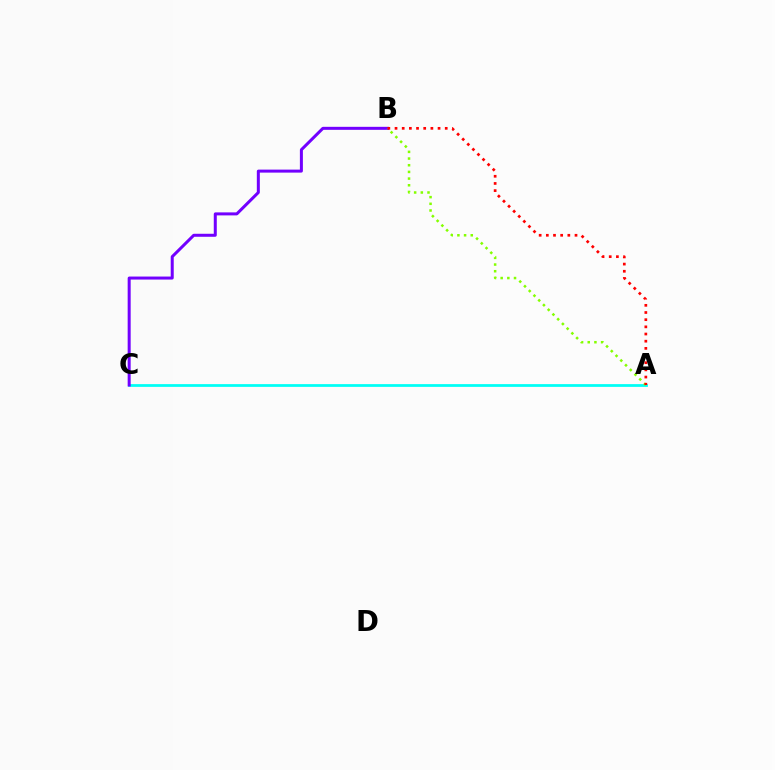{('A', 'C'): [{'color': '#00fff6', 'line_style': 'solid', 'thickness': 1.99}], ('B', 'C'): [{'color': '#7200ff', 'line_style': 'solid', 'thickness': 2.17}], ('A', 'B'): [{'color': '#84ff00', 'line_style': 'dotted', 'thickness': 1.81}, {'color': '#ff0000', 'line_style': 'dotted', 'thickness': 1.95}]}